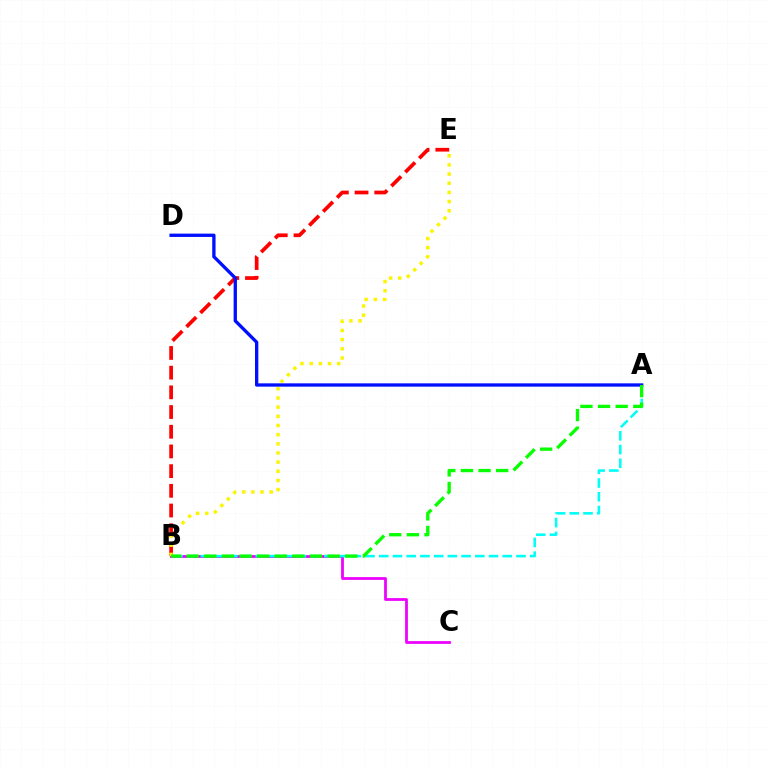{('B', 'C'): [{'color': '#ee00ff', 'line_style': 'solid', 'thickness': 1.99}], ('B', 'E'): [{'color': '#ff0000', 'line_style': 'dashed', 'thickness': 2.68}, {'color': '#fcf500', 'line_style': 'dotted', 'thickness': 2.49}], ('A', 'B'): [{'color': '#00fff6', 'line_style': 'dashed', 'thickness': 1.86}, {'color': '#08ff00', 'line_style': 'dashed', 'thickness': 2.39}], ('A', 'D'): [{'color': '#0010ff', 'line_style': 'solid', 'thickness': 2.39}]}